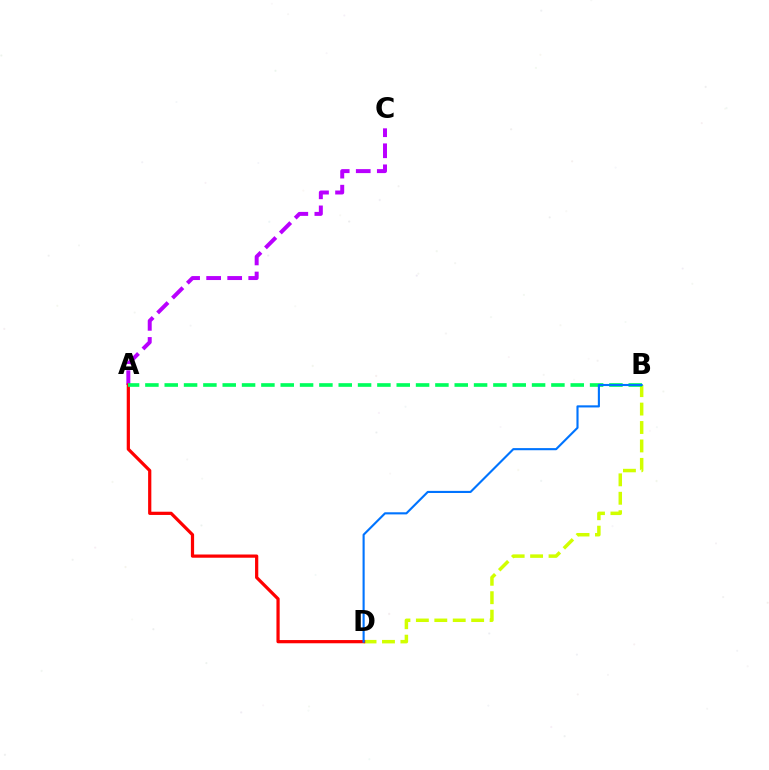{('B', 'D'): [{'color': '#d1ff00', 'line_style': 'dashed', 'thickness': 2.5}, {'color': '#0074ff', 'line_style': 'solid', 'thickness': 1.53}], ('A', 'C'): [{'color': '#b900ff', 'line_style': 'dashed', 'thickness': 2.86}], ('A', 'D'): [{'color': '#ff0000', 'line_style': 'solid', 'thickness': 2.32}], ('A', 'B'): [{'color': '#00ff5c', 'line_style': 'dashed', 'thickness': 2.63}]}